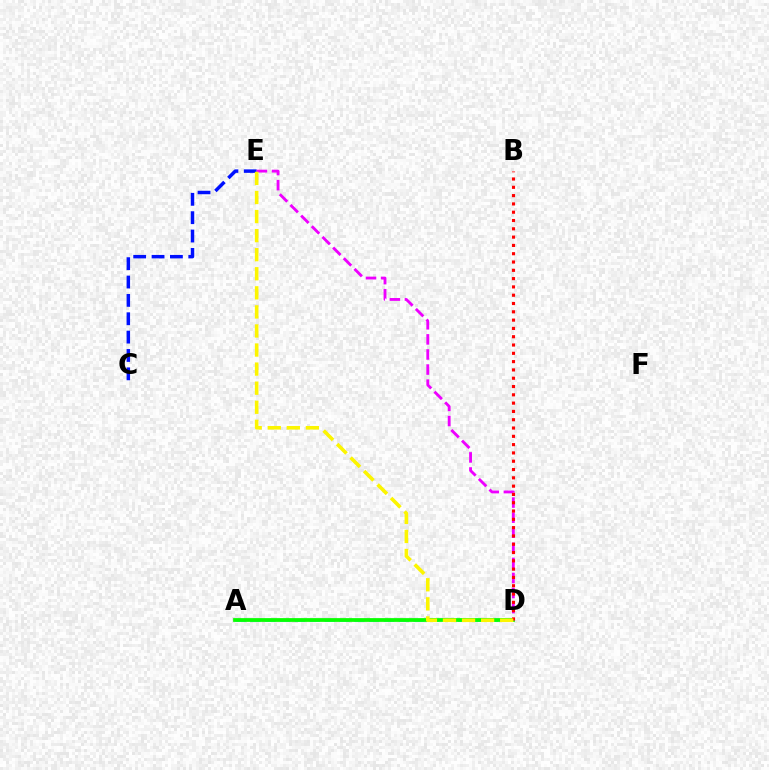{('C', 'E'): [{'color': '#0010ff', 'line_style': 'dashed', 'thickness': 2.49}], ('A', 'D'): [{'color': '#00fff6', 'line_style': 'dashed', 'thickness': 2.02}, {'color': '#08ff00', 'line_style': 'solid', 'thickness': 2.7}], ('D', 'E'): [{'color': '#ee00ff', 'line_style': 'dashed', 'thickness': 2.05}, {'color': '#fcf500', 'line_style': 'dashed', 'thickness': 2.59}], ('B', 'D'): [{'color': '#ff0000', 'line_style': 'dotted', 'thickness': 2.26}]}